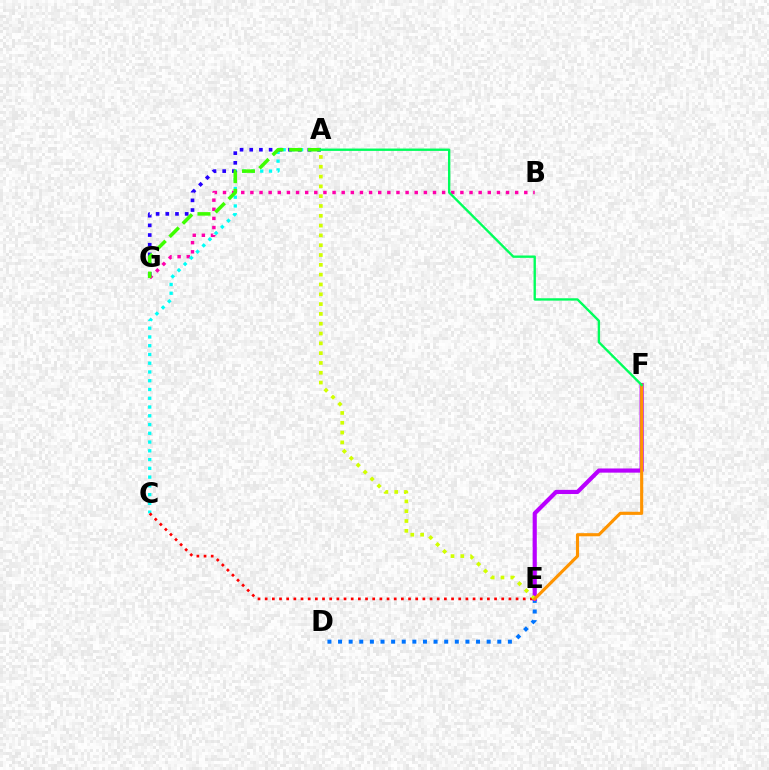{('B', 'G'): [{'color': '#ff00ac', 'line_style': 'dotted', 'thickness': 2.48}], ('A', 'C'): [{'color': '#00fff6', 'line_style': 'dotted', 'thickness': 2.38}], ('A', 'G'): [{'color': '#2500ff', 'line_style': 'dotted', 'thickness': 2.63}, {'color': '#3dff00', 'line_style': 'dashed', 'thickness': 2.54}], ('D', 'E'): [{'color': '#0074ff', 'line_style': 'dotted', 'thickness': 2.88}], ('C', 'E'): [{'color': '#ff0000', 'line_style': 'dotted', 'thickness': 1.95}], ('E', 'F'): [{'color': '#b900ff', 'line_style': 'solid', 'thickness': 2.99}, {'color': '#ff9400', 'line_style': 'solid', 'thickness': 2.24}], ('A', 'E'): [{'color': '#d1ff00', 'line_style': 'dotted', 'thickness': 2.67}], ('A', 'F'): [{'color': '#00ff5c', 'line_style': 'solid', 'thickness': 1.71}]}